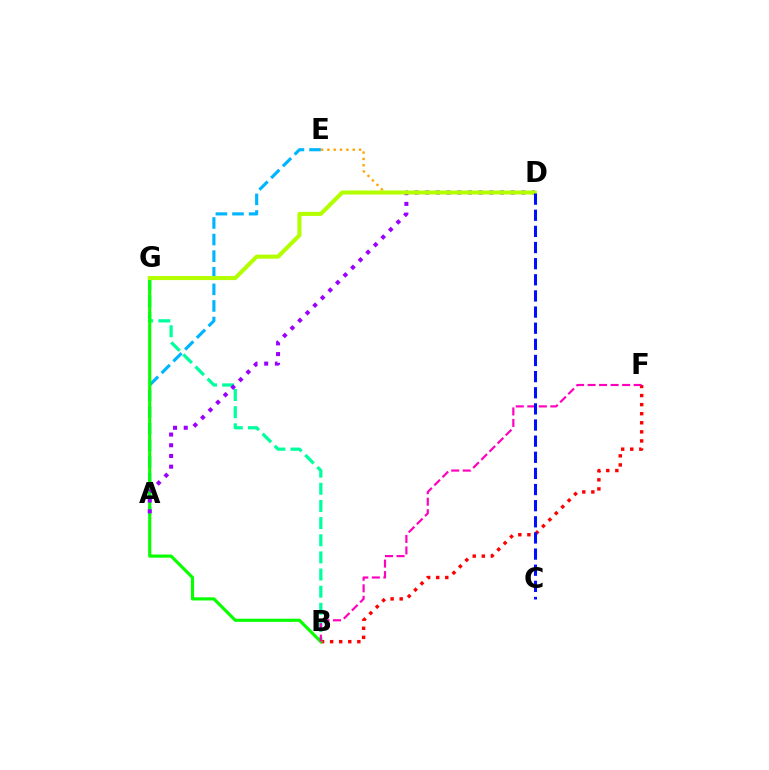{('B', 'G'): [{'color': '#00ff9d', 'line_style': 'dashed', 'thickness': 2.33}, {'color': '#08ff00', 'line_style': 'solid', 'thickness': 2.26}], ('B', 'F'): [{'color': '#ff0000', 'line_style': 'dotted', 'thickness': 2.47}, {'color': '#ff00bd', 'line_style': 'dashed', 'thickness': 1.56}], ('A', 'E'): [{'color': '#00b5ff', 'line_style': 'dashed', 'thickness': 2.25}], ('D', 'E'): [{'color': '#ffa500', 'line_style': 'dotted', 'thickness': 1.72}], ('A', 'D'): [{'color': '#9b00ff', 'line_style': 'dotted', 'thickness': 2.91}], ('D', 'G'): [{'color': '#b3ff00', 'line_style': 'solid', 'thickness': 2.93}], ('C', 'D'): [{'color': '#0010ff', 'line_style': 'dashed', 'thickness': 2.19}]}